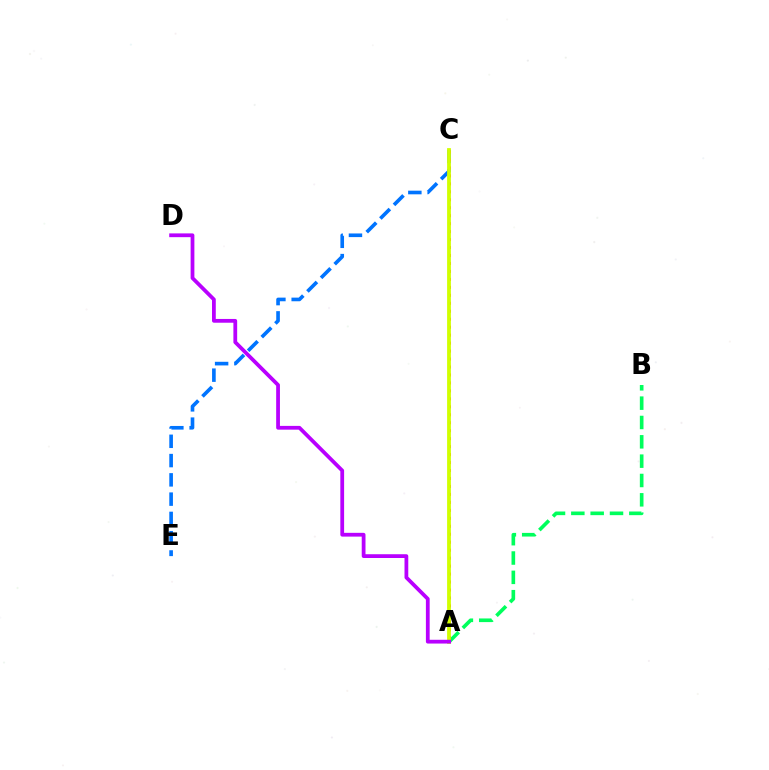{('C', 'E'): [{'color': '#0074ff', 'line_style': 'dashed', 'thickness': 2.62}], ('A', 'B'): [{'color': '#00ff5c', 'line_style': 'dashed', 'thickness': 2.63}], ('A', 'C'): [{'color': '#ff0000', 'line_style': 'dotted', 'thickness': 2.16}, {'color': '#d1ff00', 'line_style': 'solid', 'thickness': 2.73}], ('A', 'D'): [{'color': '#b900ff', 'line_style': 'solid', 'thickness': 2.71}]}